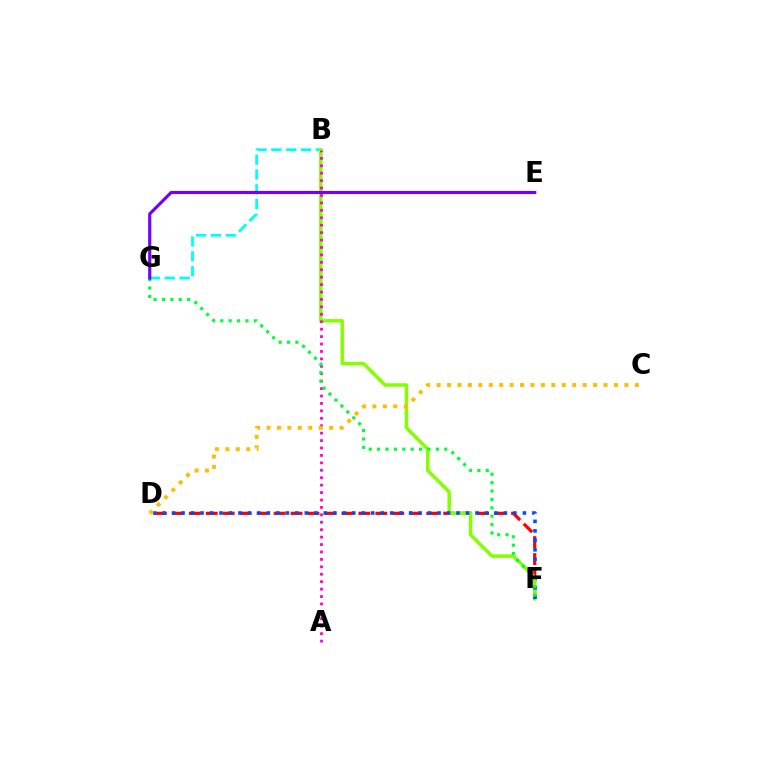{('D', 'F'): [{'color': '#ff0000', 'line_style': 'dashed', 'thickness': 2.3}, {'color': '#004bff', 'line_style': 'dotted', 'thickness': 2.58}], ('B', 'G'): [{'color': '#00fff6', 'line_style': 'dashed', 'thickness': 2.01}], ('B', 'F'): [{'color': '#84ff00', 'line_style': 'solid', 'thickness': 2.51}], ('A', 'B'): [{'color': '#ff00cf', 'line_style': 'dotted', 'thickness': 2.02}], ('C', 'D'): [{'color': '#ffbd00', 'line_style': 'dotted', 'thickness': 2.83}], ('F', 'G'): [{'color': '#00ff39', 'line_style': 'dotted', 'thickness': 2.28}], ('E', 'G'): [{'color': '#7200ff', 'line_style': 'solid', 'thickness': 2.26}]}